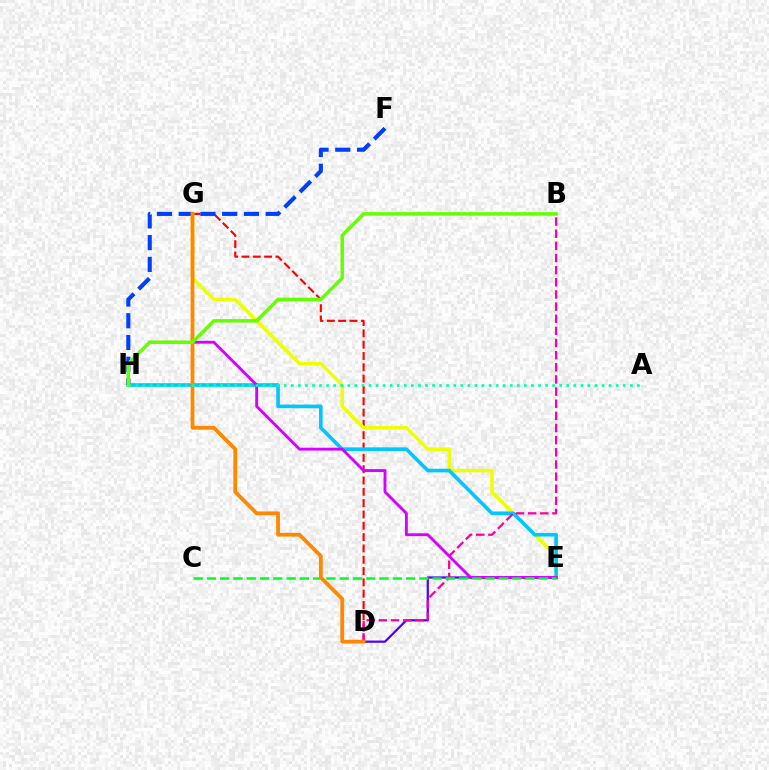{('D', 'G'): [{'color': '#ff0000', 'line_style': 'dashed', 'thickness': 1.54}, {'color': '#ff8800', 'line_style': 'solid', 'thickness': 2.73}], ('D', 'E'): [{'color': '#4f00ff', 'line_style': 'solid', 'thickness': 1.61}], ('E', 'G'): [{'color': '#eeff00', 'line_style': 'solid', 'thickness': 2.5}, {'color': '#d600ff', 'line_style': 'solid', 'thickness': 2.06}], ('E', 'H'): [{'color': '#00c7ff', 'line_style': 'solid', 'thickness': 2.61}], ('F', 'H'): [{'color': '#003fff', 'line_style': 'dashed', 'thickness': 2.95}], ('B', 'D'): [{'color': '#ff00a0', 'line_style': 'dashed', 'thickness': 1.65}], ('C', 'E'): [{'color': '#00ff27', 'line_style': 'dashed', 'thickness': 1.8}], ('A', 'H'): [{'color': '#00ffaf', 'line_style': 'dotted', 'thickness': 1.92}], ('B', 'H'): [{'color': '#66ff00', 'line_style': 'solid', 'thickness': 2.5}]}